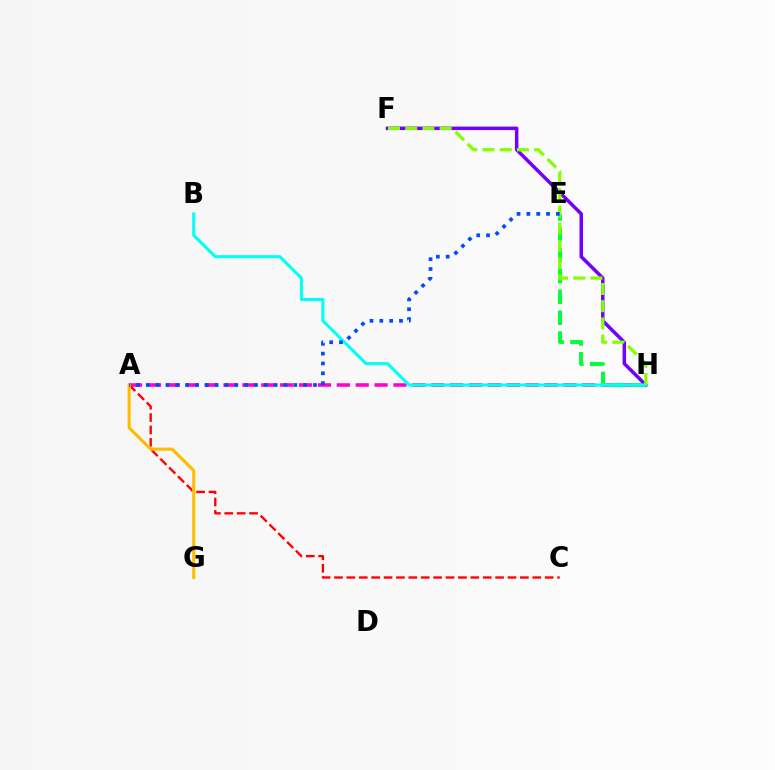{('A', 'H'): [{'color': '#ff00cf', 'line_style': 'dashed', 'thickness': 2.57}], ('E', 'H'): [{'color': '#00ff39', 'line_style': 'dashed', 'thickness': 2.83}], ('F', 'H'): [{'color': '#7200ff', 'line_style': 'solid', 'thickness': 2.52}, {'color': '#84ff00', 'line_style': 'dashed', 'thickness': 2.34}], ('B', 'H'): [{'color': '#00fff6', 'line_style': 'solid', 'thickness': 2.21}], ('A', 'C'): [{'color': '#ff0000', 'line_style': 'dashed', 'thickness': 1.68}], ('A', 'G'): [{'color': '#ffbd00', 'line_style': 'solid', 'thickness': 2.23}], ('A', 'E'): [{'color': '#004bff', 'line_style': 'dotted', 'thickness': 2.67}]}